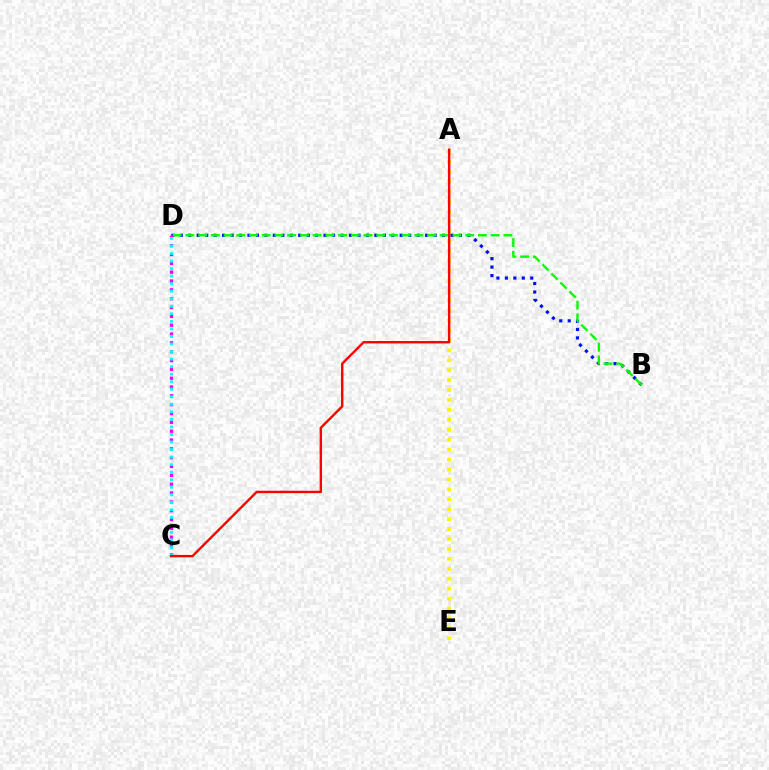{('B', 'D'): [{'color': '#0010ff', 'line_style': 'dotted', 'thickness': 2.3}, {'color': '#08ff00', 'line_style': 'dashed', 'thickness': 1.73}], ('C', 'D'): [{'color': '#ee00ff', 'line_style': 'dotted', 'thickness': 2.4}, {'color': '#00fff6', 'line_style': 'dotted', 'thickness': 2.05}], ('A', 'E'): [{'color': '#fcf500', 'line_style': 'dotted', 'thickness': 2.7}], ('A', 'C'): [{'color': '#ff0000', 'line_style': 'solid', 'thickness': 1.73}]}